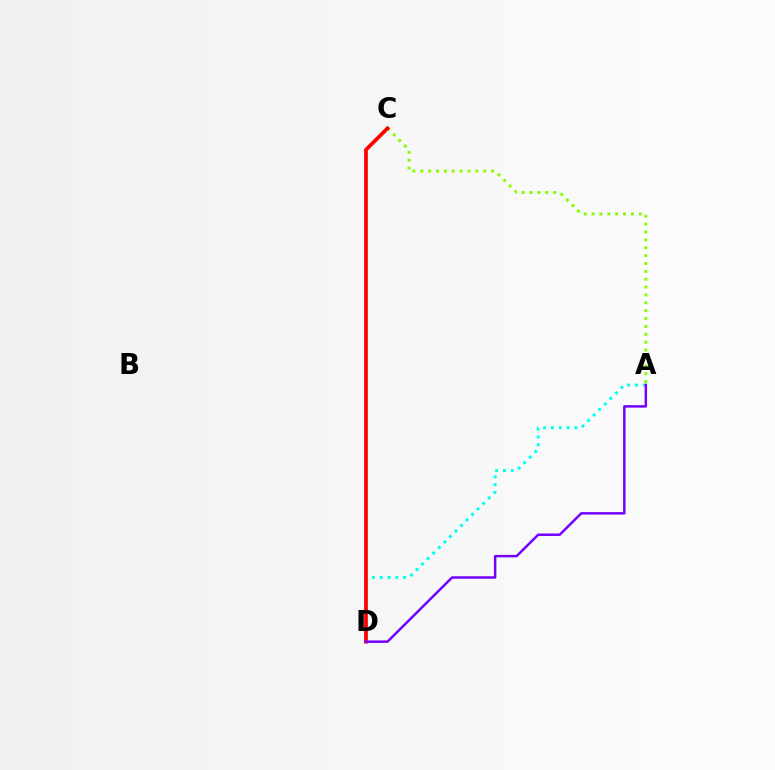{('A', 'C'): [{'color': '#84ff00', 'line_style': 'dotted', 'thickness': 2.14}], ('A', 'D'): [{'color': '#00fff6', 'line_style': 'dotted', 'thickness': 2.13}, {'color': '#7200ff', 'line_style': 'solid', 'thickness': 1.78}], ('C', 'D'): [{'color': '#ff0000', 'line_style': 'solid', 'thickness': 2.7}]}